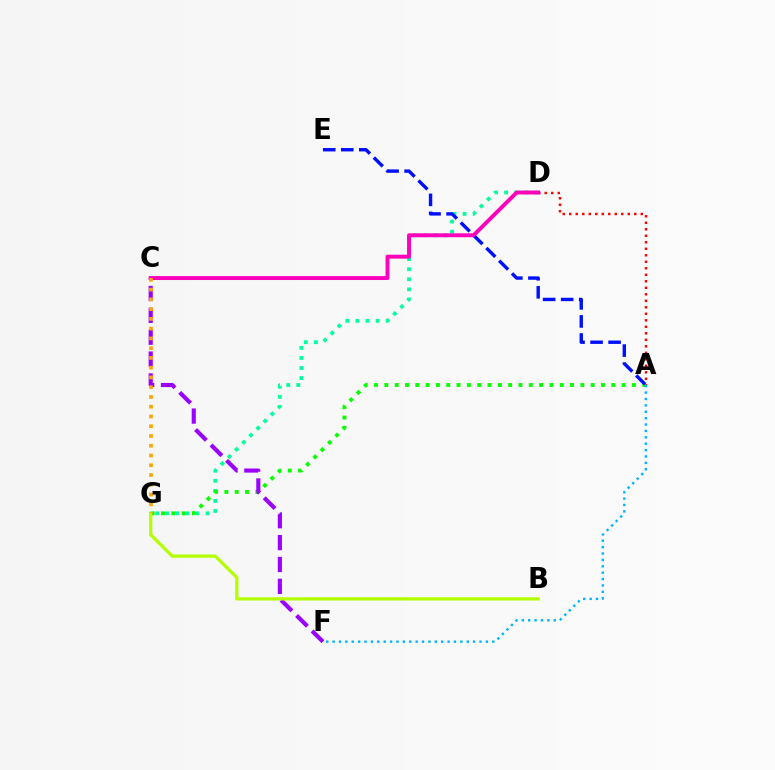{('D', 'G'): [{'color': '#00ff9d', 'line_style': 'dotted', 'thickness': 2.74}], ('A', 'D'): [{'color': '#ff0000', 'line_style': 'dotted', 'thickness': 1.77}], ('A', 'G'): [{'color': '#08ff00', 'line_style': 'dotted', 'thickness': 2.8}], ('A', 'E'): [{'color': '#0010ff', 'line_style': 'dashed', 'thickness': 2.45}], ('C', 'D'): [{'color': '#ff00bd', 'line_style': 'solid', 'thickness': 2.83}], ('C', 'F'): [{'color': '#9b00ff', 'line_style': 'dashed', 'thickness': 2.97}], ('B', 'G'): [{'color': '#b3ff00', 'line_style': 'solid', 'thickness': 2.34}], ('A', 'F'): [{'color': '#00b5ff', 'line_style': 'dotted', 'thickness': 1.74}], ('C', 'G'): [{'color': '#ffa500', 'line_style': 'dotted', 'thickness': 2.65}]}